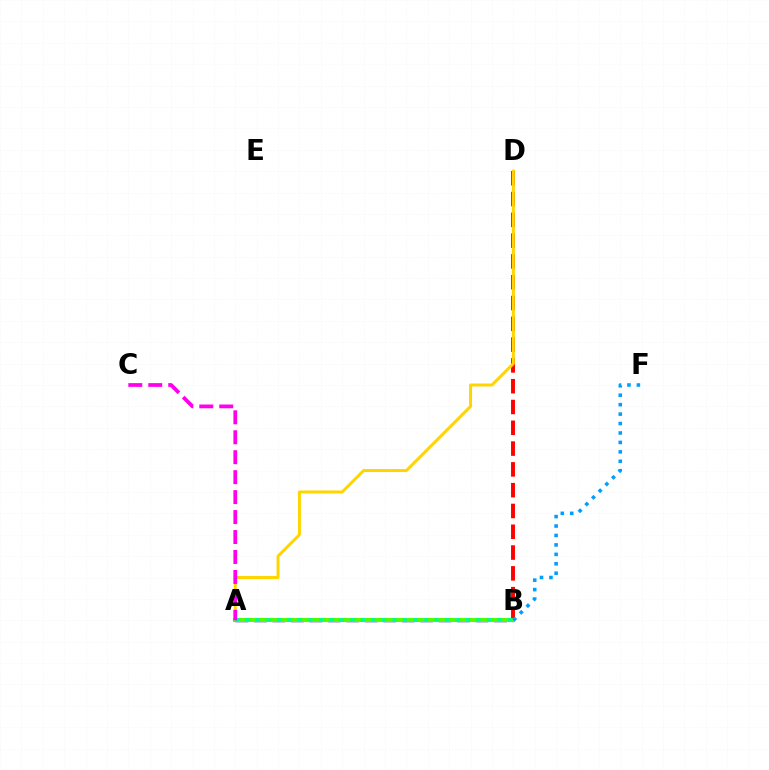{('B', 'D'): [{'color': '#ff0000', 'line_style': 'dashed', 'thickness': 2.82}], ('A', 'B'): [{'color': '#3700ff', 'line_style': 'dashed', 'thickness': 2.51}, {'color': '#4fff00', 'line_style': 'solid', 'thickness': 2.93}, {'color': '#00ff86', 'line_style': 'dotted', 'thickness': 2.85}], ('A', 'D'): [{'color': '#ffd500', 'line_style': 'solid', 'thickness': 2.14}], ('B', 'F'): [{'color': '#009eff', 'line_style': 'dotted', 'thickness': 2.56}], ('A', 'C'): [{'color': '#ff00ed', 'line_style': 'dashed', 'thickness': 2.71}]}